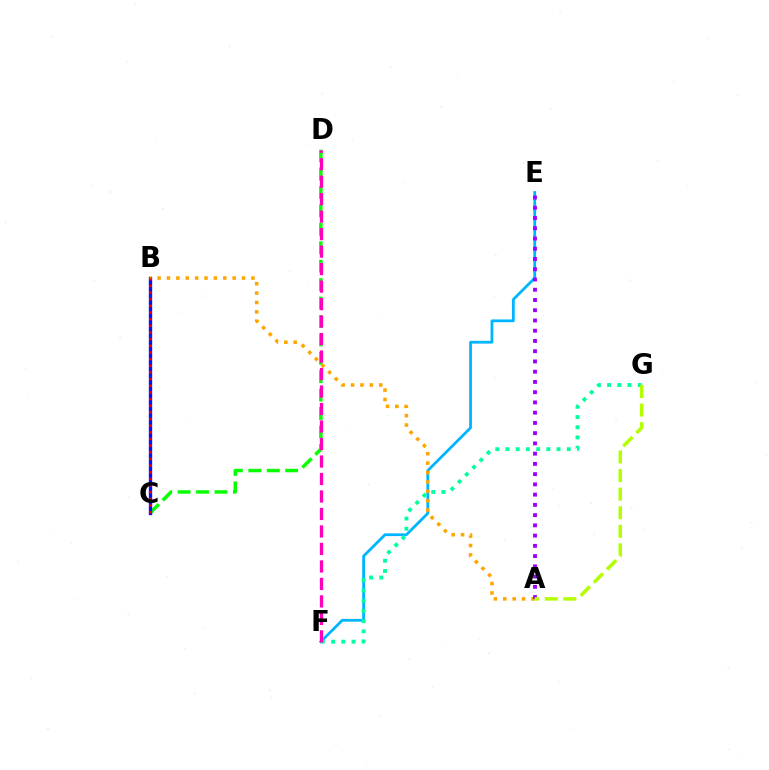{('C', 'D'): [{'color': '#08ff00', 'line_style': 'dashed', 'thickness': 2.5}], ('E', 'F'): [{'color': '#00b5ff', 'line_style': 'solid', 'thickness': 1.99}], ('B', 'C'): [{'color': '#0010ff', 'line_style': 'solid', 'thickness': 2.4}, {'color': '#ff0000', 'line_style': 'dotted', 'thickness': 1.81}], ('A', 'B'): [{'color': '#ffa500', 'line_style': 'dotted', 'thickness': 2.55}], ('A', 'E'): [{'color': '#9b00ff', 'line_style': 'dotted', 'thickness': 2.78}], ('F', 'G'): [{'color': '#00ff9d', 'line_style': 'dotted', 'thickness': 2.78}], ('D', 'F'): [{'color': '#ff00bd', 'line_style': 'dashed', 'thickness': 2.38}], ('A', 'G'): [{'color': '#b3ff00', 'line_style': 'dashed', 'thickness': 2.52}]}